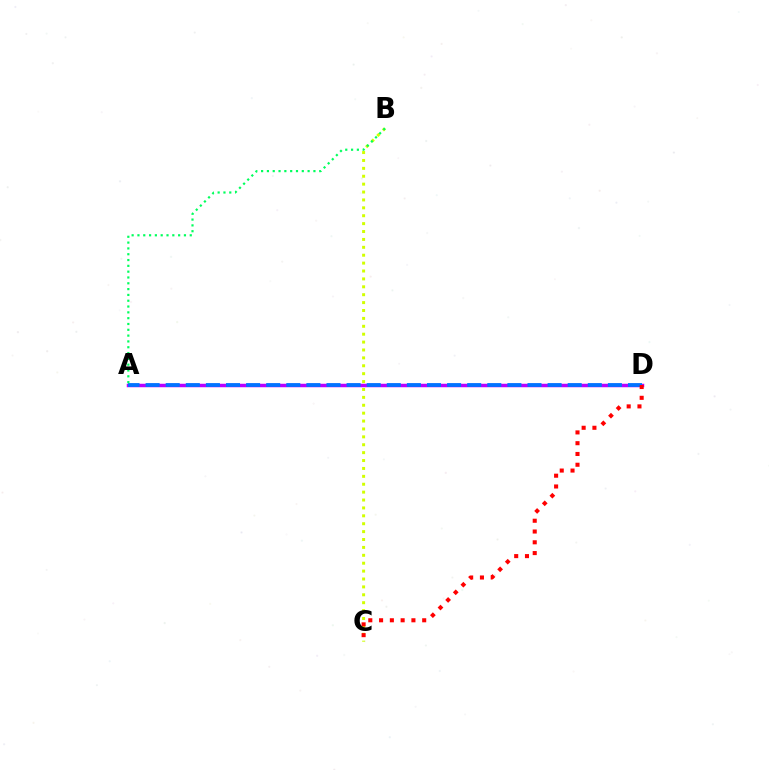{('A', 'D'): [{'color': '#b900ff', 'line_style': 'solid', 'thickness': 2.5}, {'color': '#0074ff', 'line_style': 'dashed', 'thickness': 2.73}], ('B', 'C'): [{'color': '#d1ff00', 'line_style': 'dotted', 'thickness': 2.15}], ('A', 'B'): [{'color': '#00ff5c', 'line_style': 'dotted', 'thickness': 1.58}], ('C', 'D'): [{'color': '#ff0000', 'line_style': 'dotted', 'thickness': 2.93}]}